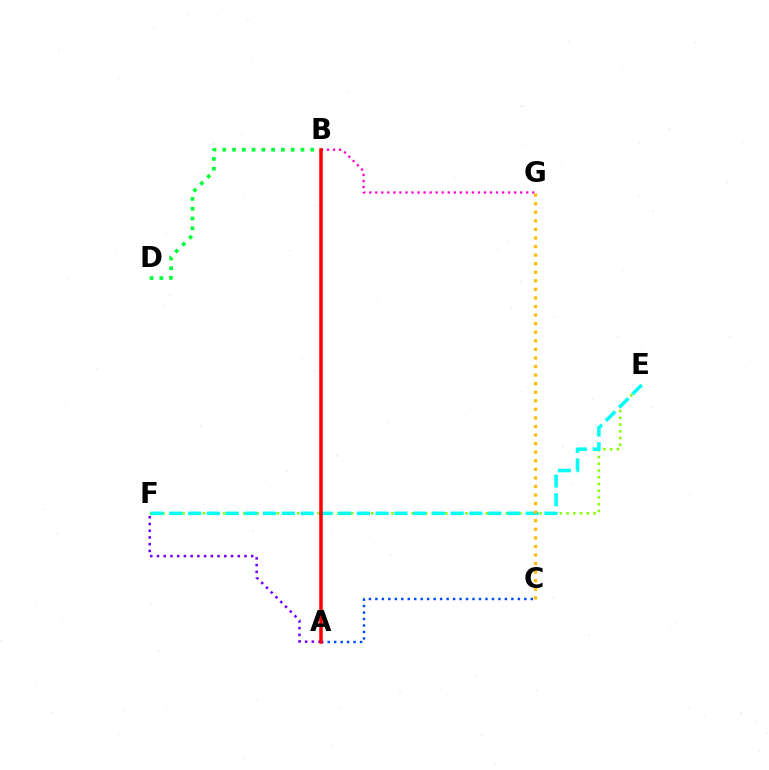{('A', 'C'): [{'color': '#004bff', 'line_style': 'dotted', 'thickness': 1.76}], ('B', 'G'): [{'color': '#ff00cf', 'line_style': 'dotted', 'thickness': 1.64}], ('E', 'F'): [{'color': '#84ff00', 'line_style': 'dotted', 'thickness': 1.83}, {'color': '#00fff6', 'line_style': 'dashed', 'thickness': 2.55}], ('A', 'F'): [{'color': '#7200ff', 'line_style': 'dotted', 'thickness': 1.83}], ('C', 'G'): [{'color': '#ffbd00', 'line_style': 'dotted', 'thickness': 2.33}], ('B', 'D'): [{'color': '#00ff39', 'line_style': 'dotted', 'thickness': 2.66}], ('A', 'B'): [{'color': '#ff0000', 'line_style': 'solid', 'thickness': 2.53}]}